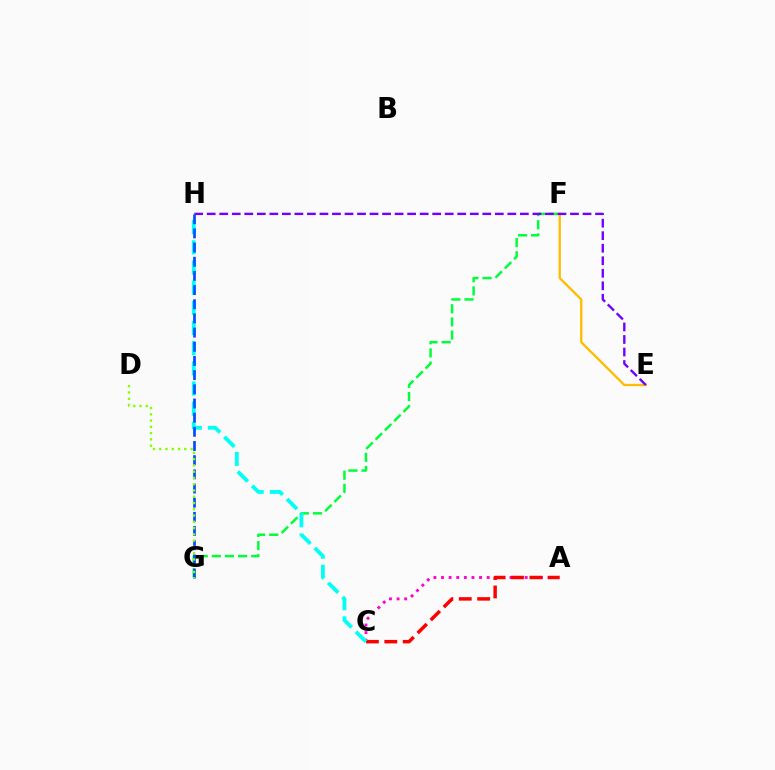{('F', 'G'): [{'color': '#00ff39', 'line_style': 'dashed', 'thickness': 1.78}], ('A', 'C'): [{'color': '#ff00cf', 'line_style': 'dotted', 'thickness': 2.07}, {'color': '#ff0000', 'line_style': 'dashed', 'thickness': 2.5}], ('E', 'F'): [{'color': '#ffbd00', 'line_style': 'solid', 'thickness': 1.68}], ('E', 'H'): [{'color': '#7200ff', 'line_style': 'dashed', 'thickness': 1.7}], ('C', 'H'): [{'color': '#00fff6', 'line_style': 'dashed', 'thickness': 2.74}], ('G', 'H'): [{'color': '#004bff', 'line_style': 'dashed', 'thickness': 1.93}], ('D', 'G'): [{'color': '#84ff00', 'line_style': 'dotted', 'thickness': 1.7}]}